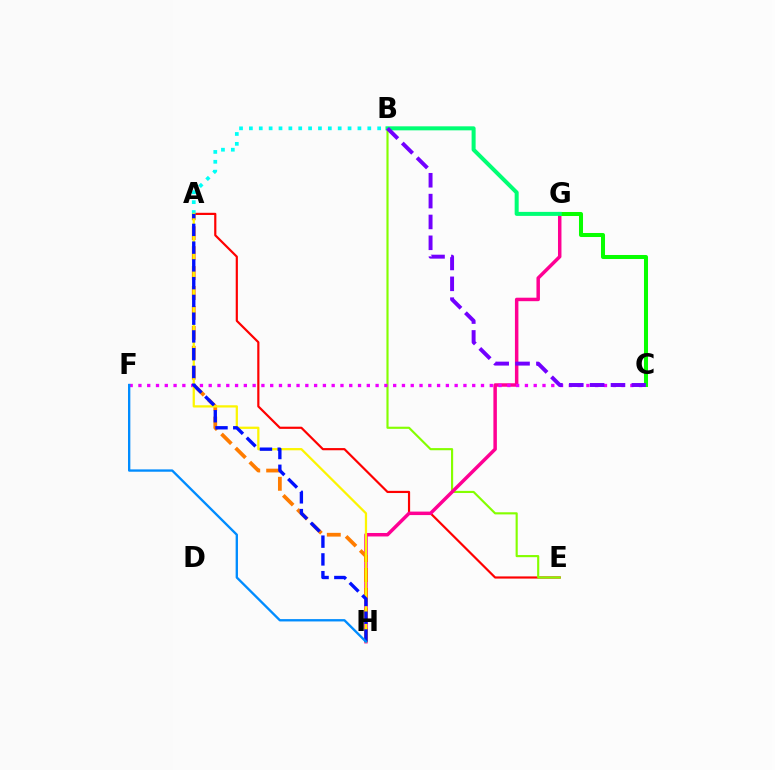{('A', 'E'): [{'color': '#ff0000', 'line_style': 'solid', 'thickness': 1.57}], ('B', 'E'): [{'color': '#84ff00', 'line_style': 'solid', 'thickness': 1.54}], ('G', 'H'): [{'color': '#ff0094', 'line_style': 'solid', 'thickness': 2.5}], ('A', 'H'): [{'color': '#ff7c00', 'line_style': 'dashed', 'thickness': 2.71}, {'color': '#fcf500', 'line_style': 'solid', 'thickness': 1.62}, {'color': '#0010ff', 'line_style': 'dashed', 'thickness': 2.41}], ('A', 'B'): [{'color': '#00fff6', 'line_style': 'dotted', 'thickness': 2.68}], ('C', 'F'): [{'color': '#ee00ff', 'line_style': 'dotted', 'thickness': 2.39}], ('C', 'G'): [{'color': '#08ff00', 'line_style': 'solid', 'thickness': 2.9}], ('B', 'G'): [{'color': '#00ff74', 'line_style': 'solid', 'thickness': 2.89}], ('B', 'C'): [{'color': '#7200ff', 'line_style': 'dashed', 'thickness': 2.83}], ('F', 'H'): [{'color': '#008cff', 'line_style': 'solid', 'thickness': 1.68}]}